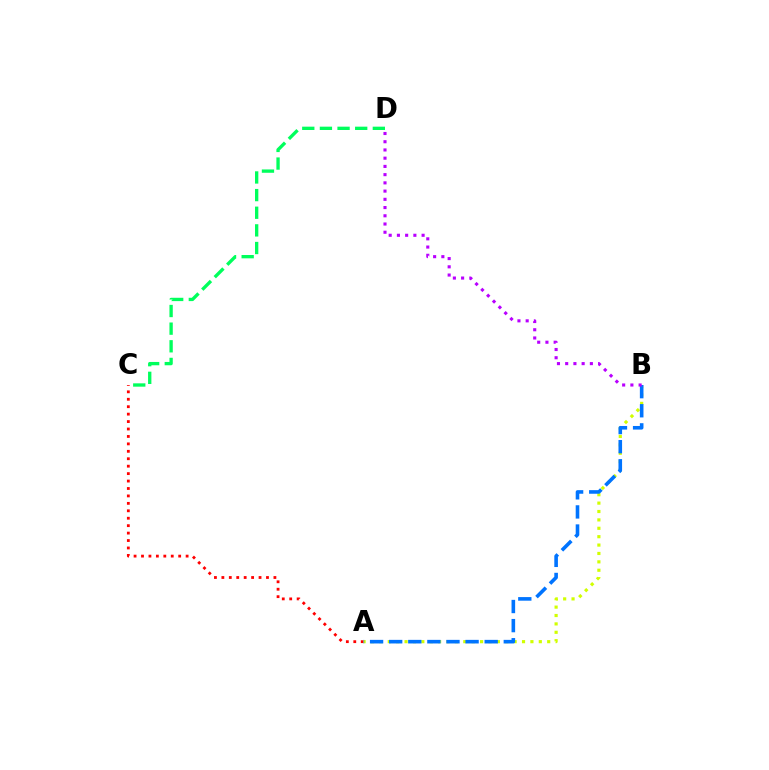{('A', 'C'): [{'color': '#ff0000', 'line_style': 'dotted', 'thickness': 2.02}], ('A', 'B'): [{'color': '#d1ff00', 'line_style': 'dotted', 'thickness': 2.28}, {'color': '#0074ff', 'line_style': 'dashed', 'thickness': 2.59}], ('C', 'D'): [{'color': '#00ff5c', 'line_style': 'dashed', 'thickness': 2.4}], ('B', 'D'): [{'color': '#b900ff', 'line_style': 'dotted', 'thickness': 2.24}]}